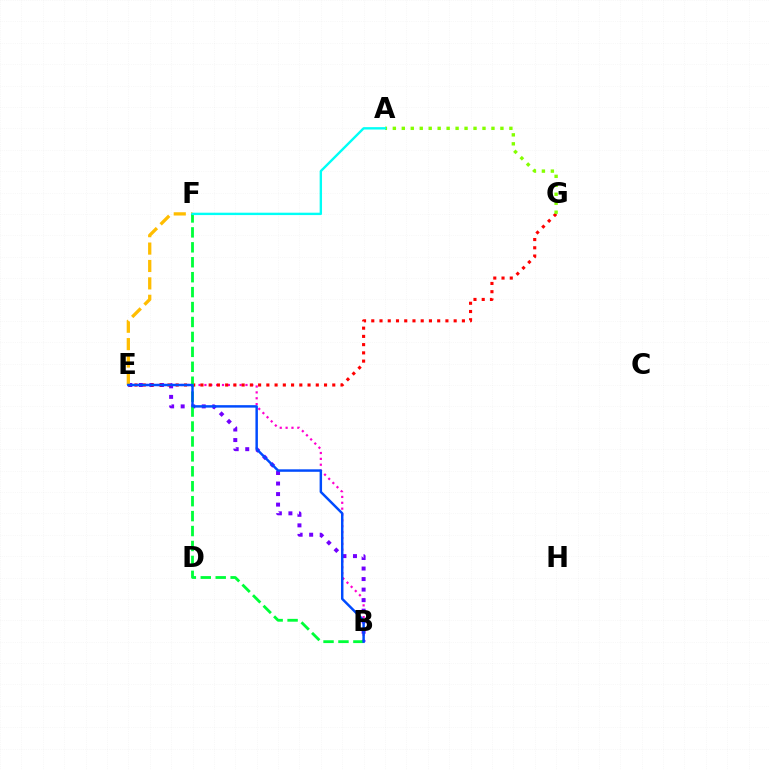{('B', 'E'): [{'color': '#ff00cf', 'line_style': 'dotted', 'thickness': 1.59}, {'color': '#7200ff', 'line_style': 'dotted', 'thickness': 2.86}, {'color': '#004bff', 'line_style': 'solid', 'thickness': 1.78}], ('E', 'G'): [{'color': '#ff0000', 'line_style': 'dotted', 'thickness': 2.24}], ('E', 'F'): [{'color': '#ffbd00', 'line_style': 'dashed', 'thickness': 2.36}], ('B', 'F'): [{'color': '#00ff39', 'line_style': 'dashed', 'thickness': 2.03}], ('A', 'G'): [{'color': '#84ff00', 'line_style': 'dotted', 'thickness': 2.44}], ('A', 'F'): [{'color': '#00fff6', 'line_style': 'solid', 'thickness': 1.71}]}